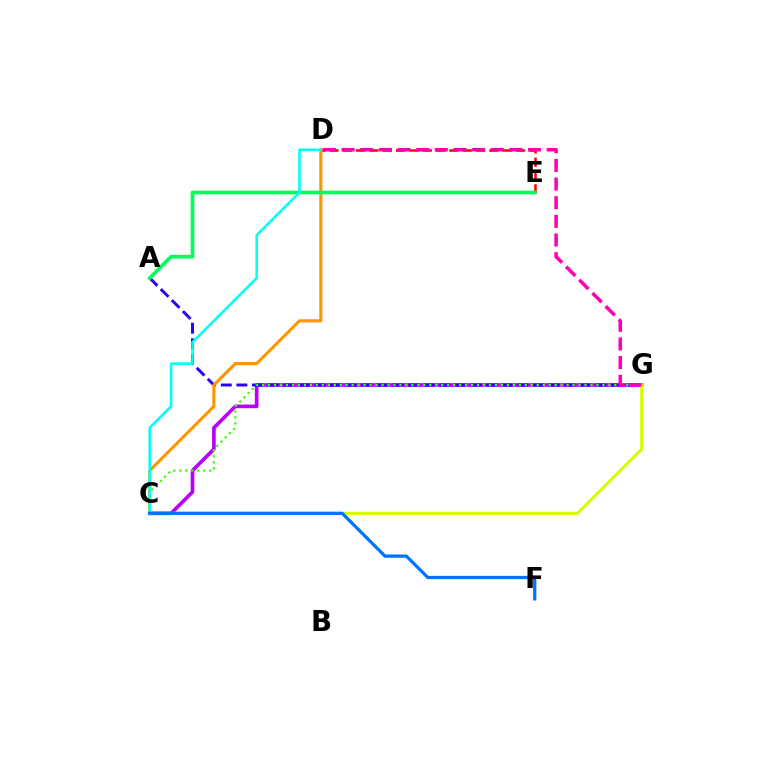{('D', 'E'): [{'color': '#ff0000', 'line_style': 'dashed', 'thickness': 1.81}], ('C', 'G'): [{'color': '#b900ff', 'line_style': 'solid', 'thickness': 2.63}, {'color': '#3dff00', 'line_style': 'dotted', 'thickness': 1.62}, {'color': '#d1ff00', 'line_style': 'solid', 'thickness': 2.17}], ('A', 'G'): [{'color': '#2500ff', 'line_style': 'dashed', 'thickness': 2.12}], ('C', 'D'): [{'color': '#ff9400', 'line_style': 'solid', 'thickness': 2.24}, {'color': '#00fff6', 'line_style': 'solid', 'thickness': 1.83}], ('A', 'E'): [{'color': '#00ff5c', 'line_style': 'solid', 'thickness': 2.66}], ('C', 'F'): [{'color': '#0074ff', 'line_style': 'solid', 'thickness': 2.35}], ('D', 'G'): [{'color': '#ff00ac', 'line_style': 'dashed', 'thickness': 2.53}]}